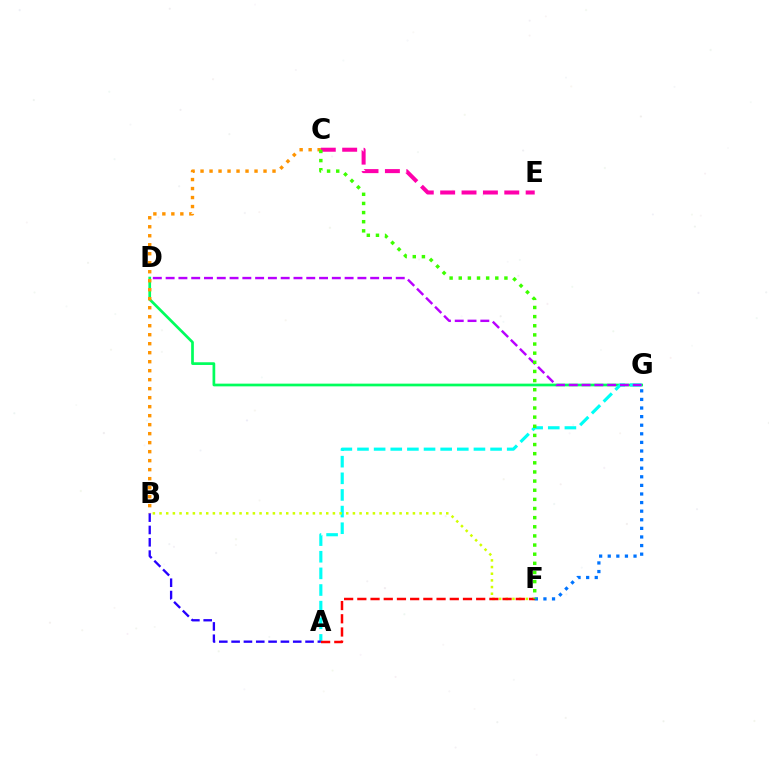{('D', 'G'): [{'color': '#00ff5c', 'line_style': 'solid', 'thickness': 1.95}, {'color': '#b900ff', 'line_style': 'dashed', 'thickness': 1.74}], ('A', 'G'): [{'color': '#00fff6', 'line_style': 'dashed', 'thickness': 2.26}], ('B', 'F'): [{'color': '#d1ff00', 'line_style': 'dotted', 'thickness': 1.81}], ('A', 'F'): [{'color': '#ff0000', 'line_style': 'dashed', 'thickness': 1.79}], ('B', 'C'): [{'color': '#ff9400', 'line_style': 'dotted', 'thickness': 2.44}], ('A', 'B'): [{'color': '#2500ff', 'line_style': 'dashed', 'thickness': 1.67}], ('F', 'G'): [{'color': '#0074ff', 'line_style': 'dotted', 'thickness': 2.34}], ('C', 'E'): [{'color': '#ff00ac', 'line_style': 'dashed', 'thickness': 2.9}], ('C', 'F'): [{'color': '#3dff00', 'line_style': 'dotted', 'thickness': 2.48}]}